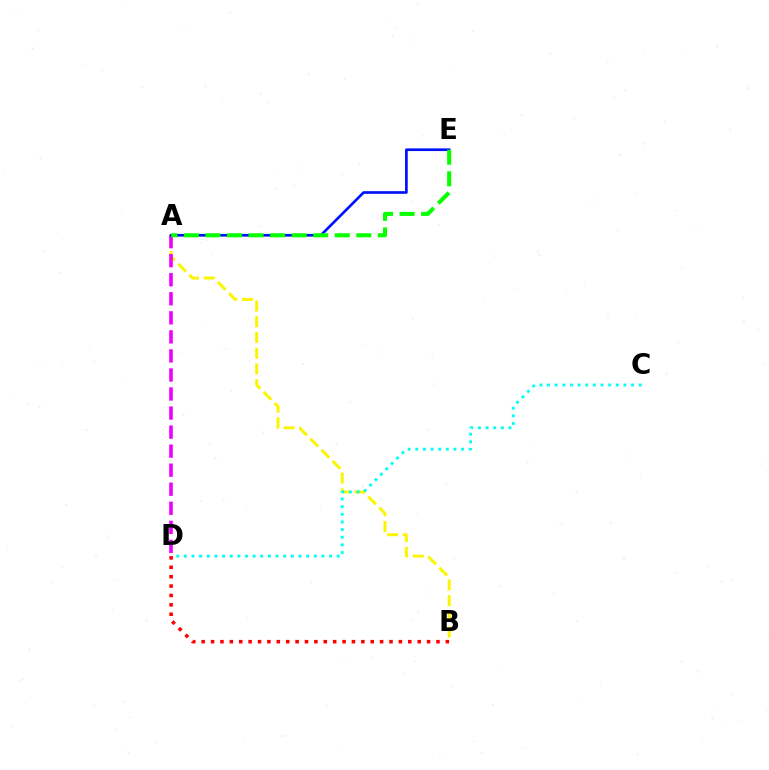{('A', 'B'): [{'color': '#fcf500', 'line_style': 'dashed', 'thickness': 2.14}], ('A', 'D'): [{'color': '#ee00ff', 'line_style': 'dashed', 'thickness': 2.59}], ('A', 'E'): [{'color': '#0010ff', 'line_style': 'solid', 'thickness': 1.93}, {'color': '#08ff00', 'line_style': 'dashed', 'thickness': 2.93}], ('C', 'D'): [{'color': '#00fff6', 'line_style': 'dotted', 'thickness': 2.08}], ('B', 'D'): [{'color': '#ff0000', 'line_style': 'dotted', 'thickness': 2.55}]}